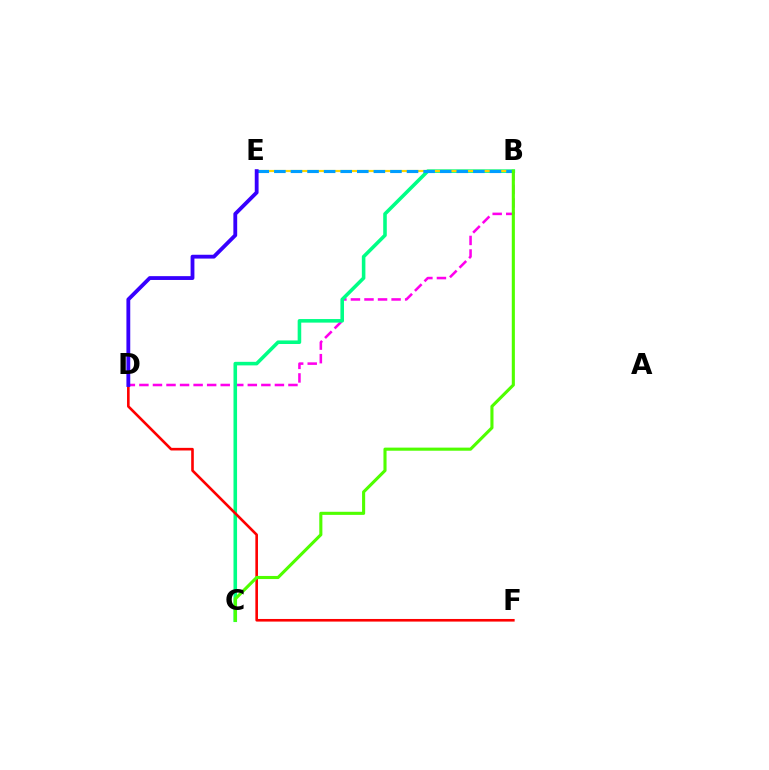{('B', 'D'): [{'color': '#ff00ed', 'line_style': 'dashed', 'thickness': 1.84}], ('B', 'C'): [{'color': '#00ff86', 'line_style': 'solid', 'thickness': 2.57}, {'color': '#4fff00', 'line_style': 'solid', 'thickness': 2.23}], ('D', 'F'): [{'color': '#ff0000', 'line_style': 'solid', 'thickness': 1.89}], ('B', 'E'): [{'color': '#ffd500', 'line_style': 'solid', 'thickness': 1.56}, {'color': '#009eff', 'line_style': 'dashed', 'thickness': 2.25}], ('D', 'E'): [{'color': '#3700ff', 'line_style': 'solid', 'thickness': 2.75}]}